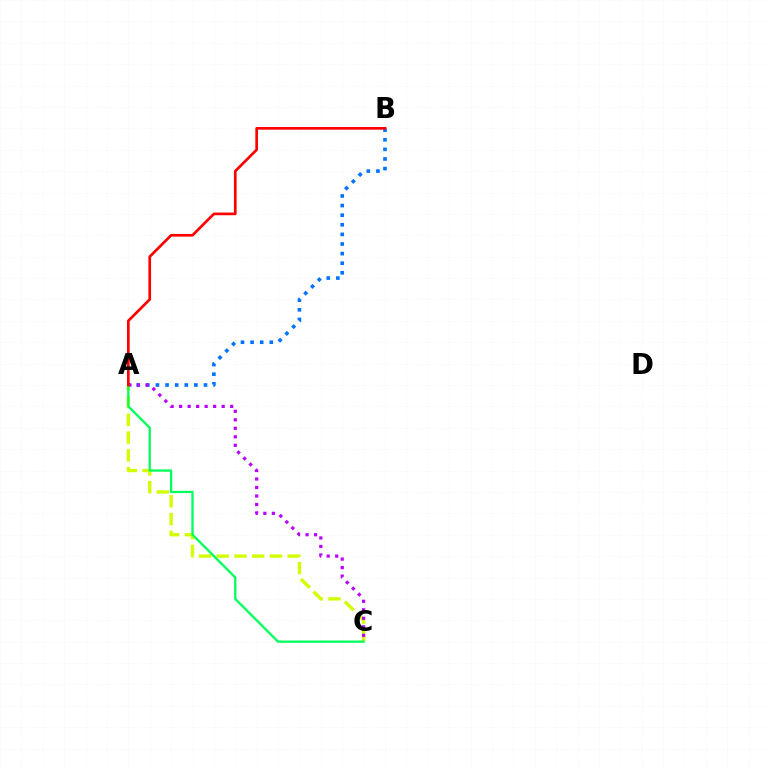{('A', 'C'): [{'color': '#d1ff00', 'line_style': 'dashed', 'thickness': 2.41}, {'color': '#b900ff', 'line_style': 'dotted', 'thickness': 2.31}, {'color': '#00ff5c', 'line_style': 'solid', 'thickness': 1.66}], ('A', 'B'): [{'color': '#0074ff', 'line_style': 'dotted', 'thickness': 2.61}, {'color': '#ff0000', 'line_style': 'solid', 'thickness': 1.93}]}